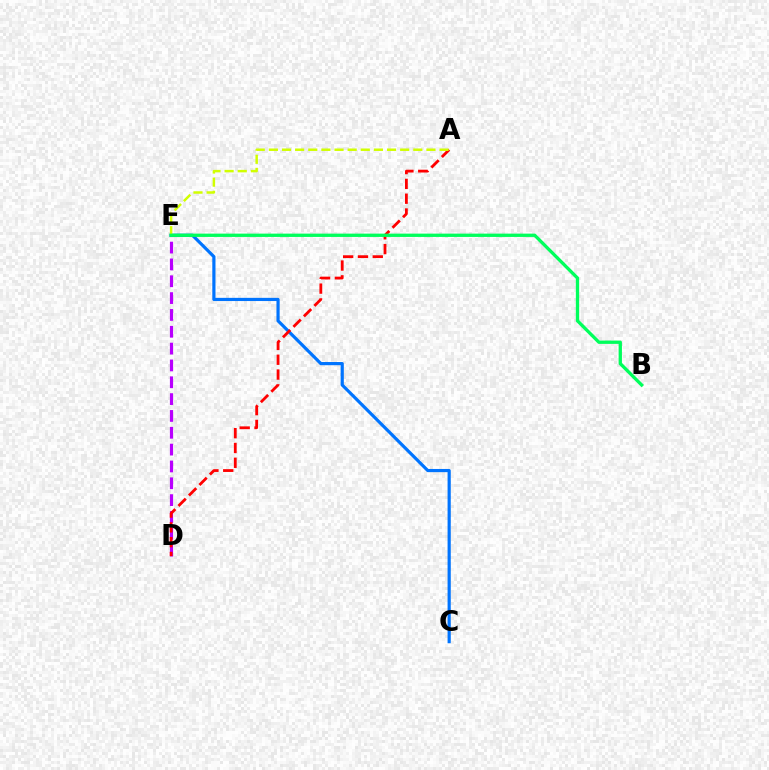{('D', 'E'): [{'color': '#b900ff', 'line_style': 'dashed', 'thickness': 2.29}], ('C', 'E'): [{'color': '#0074ff', 'line_style': 'solid', 'thickness': 2.3}], ('A', 'D'): [{'color': '#ff0000', 'line_style': 'dashed', 'thickness': 2.01}], ('A', 'E'): [{'color': '#d1ff00', 'line_style': 'dashed', 'thickness': 1.78}], ('B', 'E'): [{'color': '#00ff5c', 'line_style': 'solid', 'thickness': 2.38}]}